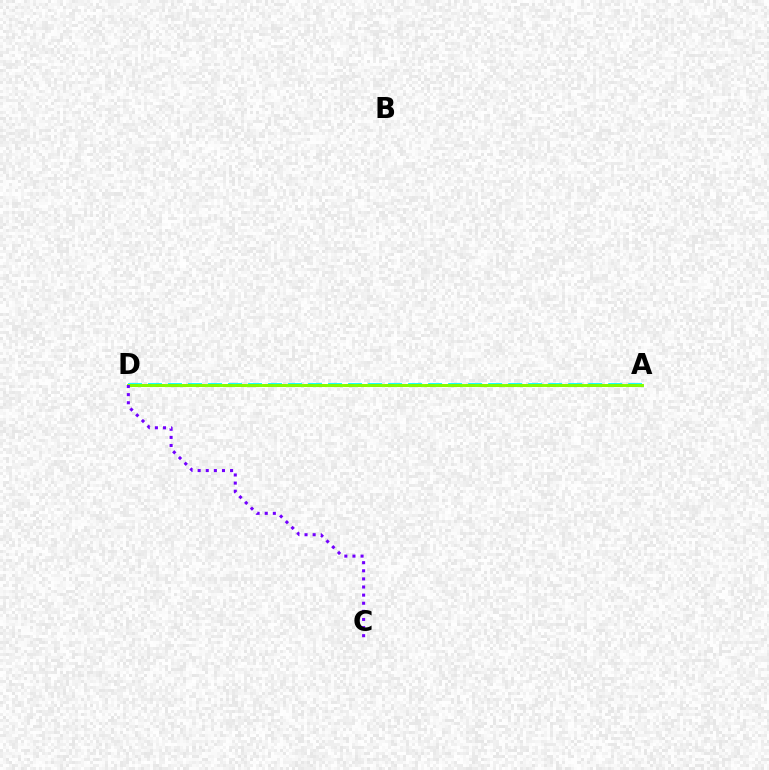{('A', 'D'): [{'color': '#00fff6', 'line_style': 'dashed', 'thickness': 2.72}, {'color': '#ff0000', 'line_style': 'dashed', 'thickness': 1.83}, {'color': '#84ff00', 'line_style': 'solid', 'thickness': 2.1}], ('C', 'D'): [{'color': '#7200ff', 'line_style': 'dotted', 'thickness': 2.2}]}